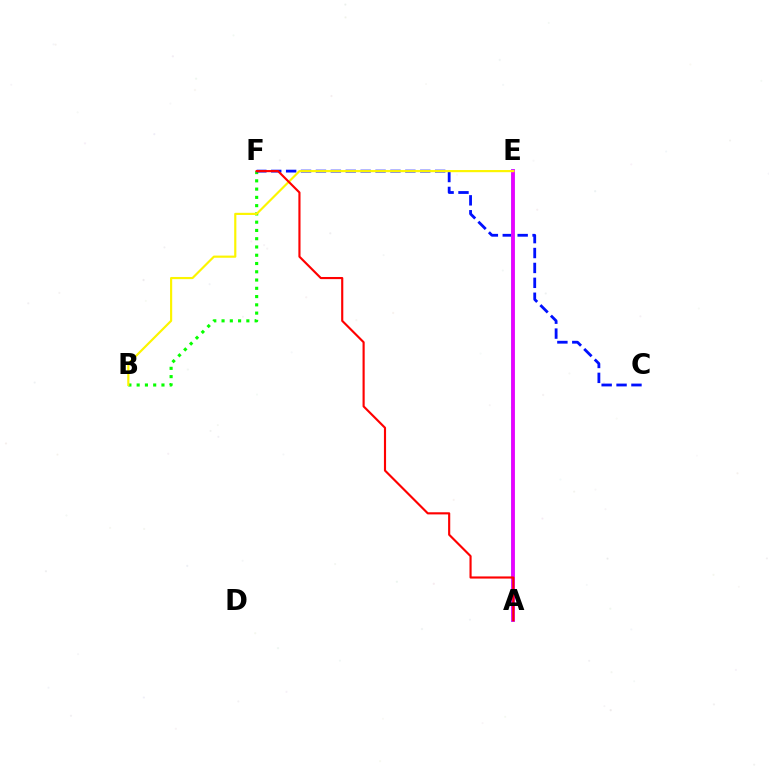{('B', 'F'): [{'color': '#08ff00', 'line_style': 'dotted', 'thickness': 2.25}], ('C', 'F'): [{'color': '#0010ff', 'line_style': 'dashed', 'thickness': 2.02}], ('A', 'E'): [{'color': '#00fff6', 'line_style': 'solid', 'thickness': 2.65}, {'color': '#ee00ff', 'line_style': 'solid', 'thickness': 2.7}], ('B', 'E'): [{'color': '#fcf500', 'line_style': 'solid', 'thickness': 1.56}], ('A', 'F'): [{'color': '#ff0000', 'line_style': 'solid', 'thickness': 1.54}]}